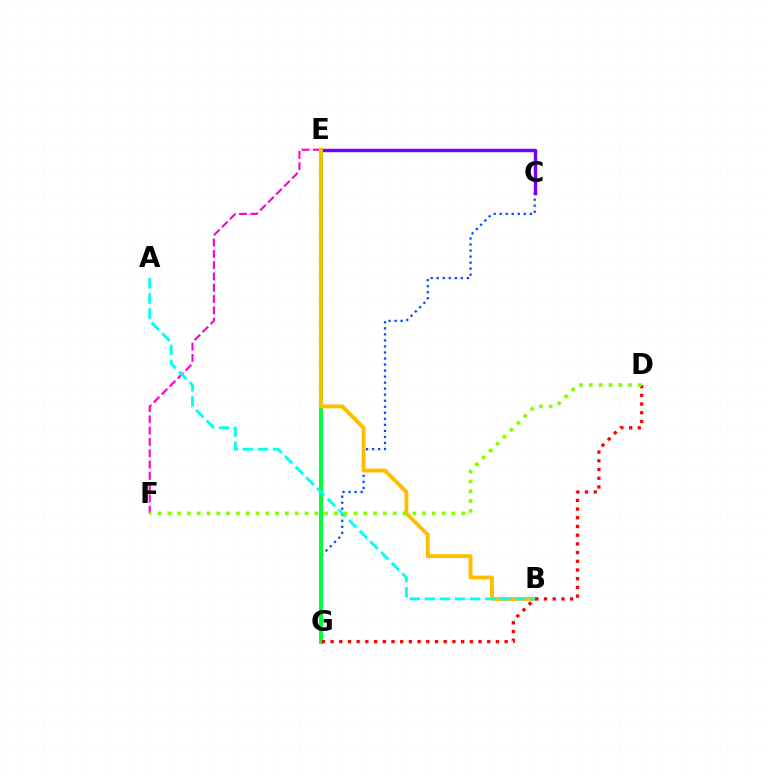{('C', 'G'): [{'color': '#004bff', 'line_style': 'dotted', 'thickness': 1.64}], ('C', 'E'): [{'color': '#7200ff', 'line_style': 'solid', 'thickness': 2.48}], ('E', 'F'): [{'color': '#ff00cf', 'line_style': 'dashed', 'thickness': 1.54}], ('E', 'G'): [{'color': '#00ff39', 'line_style': 'solid', 'thickness': 2.85}], ('B', 'E'): [{'color': '#ffbd00', 'line_style': 'solid', 'thickness': 2.8}], ('D', 'G'): [{'color': '#ff0000', 'line_style': 'dotted', 'thickness': 2.36}], ('A', 'B'): [{'color': '#00fff6', 'line_style': 'dashed', 'thickness': 2.05}], ('D', 'F'): [{'color': '#84ff00', 'line_style': 'dotted', 'thickness': 2.66}]}